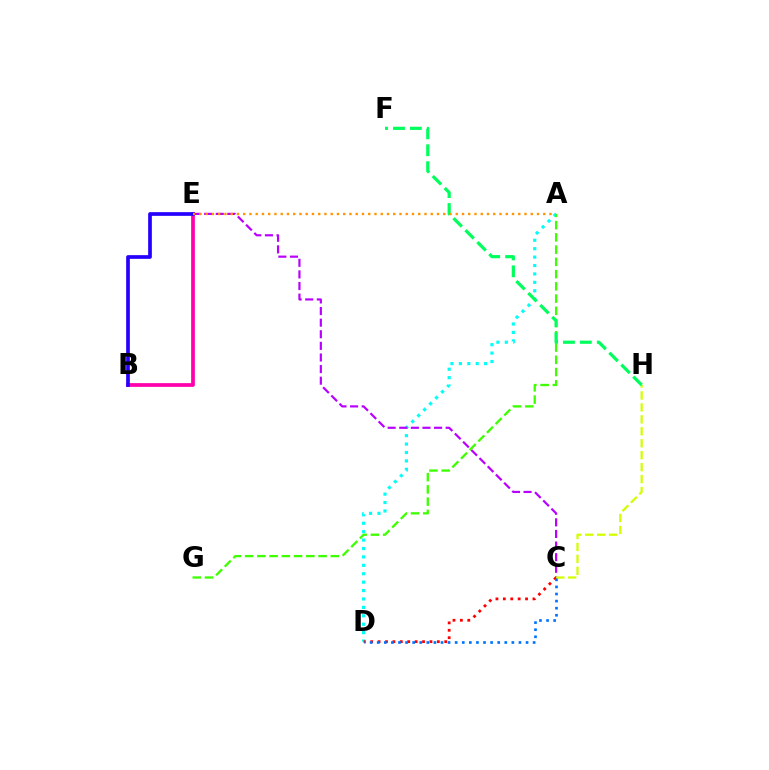{('A', 'D'): [{'color': '#00fff6', 'line_style': 'dotted', 'thickness': 2.29}], ('C', 'D'): [{'color': '#ff0000', 'line_style': 'dotted', 'thickness': 2.01}, {'color': '#0074ff', 'line_style': 'dotted', 'thickness': 1.93}], ('C', 'E'): [{'color': '#b900ff', 'line_style': 'dashed', 'thickness': 1.58}], ('B', 'E'): [{'color': '#ff00ac', 'line_style': 'solid', 'thickness': 2.68}, {'color': '#2500ff', 'line_style': 'solid', 'thickness': 2.66}], ('C', 'H'): [{'color': '#d1ff00', 'line_style': 'dashed', 'thickness': 1.62}], ('A', 'G'): [{'color': '#3dff00', 'line_style': 'dashed', 'thickness': 1.66}], ('F', 'H'): [{'color': '#00ff5c', 'line_style': 'dashed', 'thickness': 2.3}], ('A', 'E'): [{'color': '#ff9400', 'line_style': 'dotted', 'thickness': 1.7}]}